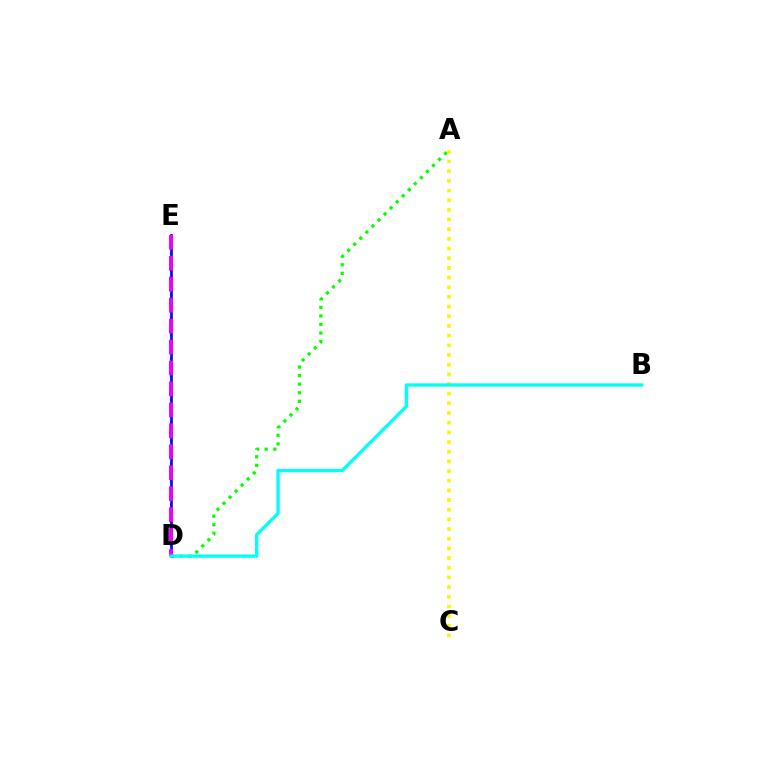{('D', 'E'): [{'color': '#ff0000', 'line_style': 'dotted', 'thickness': 1.59}, {'color': '#0010ff', 'line_style': 'solid', 'thickness': 1.95}, {'color': '#ee00ff', 'line_style': 'dashed', 'thickness': 2.85}], ('A', 'D'): [{'color': '#08ff00', 'line_style': 'dotted', 'thickness': 2.33}], ('A', 'C'): [{'color': '#fcf500', 'line_style': 'dotted', 'thickness': 2.63}], ('B', 'D'): [{'color': '#00fff6', 'line_style': 'solid', 'thickness': 2.38}]}